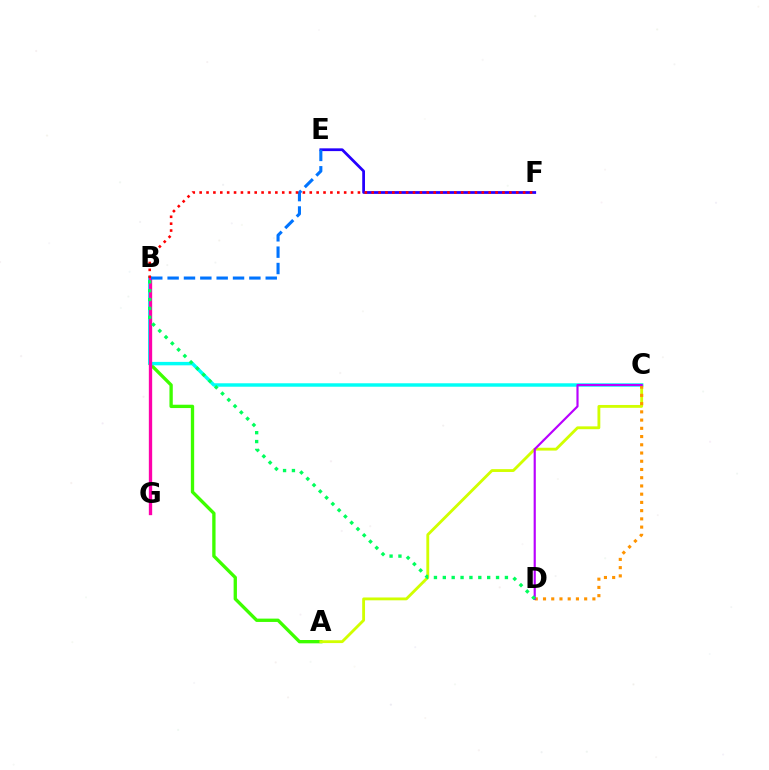{('A', 'B'): [{'color': '#3dff00', 'line_style': 'solid', 'thickness': 2.4}], ('E', 'F'): [{'color': '#2500ff', 'line_style': 'solid', 'thickness': 1.99}], ('A', 'C'): [{'color': '#d1ff00', 'line_style': 'solid', 'thickness': 2.04}], ('B', 'C'): [{'color': '#00fff6', 'line_style': 'solid', 'thickness': 2.48}], ('B', 'G'): [{'color': '#ff00ac', 'line_style': 'solid', 'thickness': 2.39}], ('C', 'D'): [{'color': '#ff9400', 'line_style': 'dotted', 'thickness': 2.24}, {'color': '#b900ff', 'line_style': 'solid', 'thickness': 1.56}], ('B', 'E'): [{'color': '#0074ff', 'line_style': 'dashed', 'thickness': 2.22}], ('B', 'D'): [{'color': '#00ff5c', 'line_style': 'dotted', 'thickness': 2.41}], ('B', 'F'): [{'color': '#ff0000', 'line_style': 'dotted', 'thickness': 1.87}]}